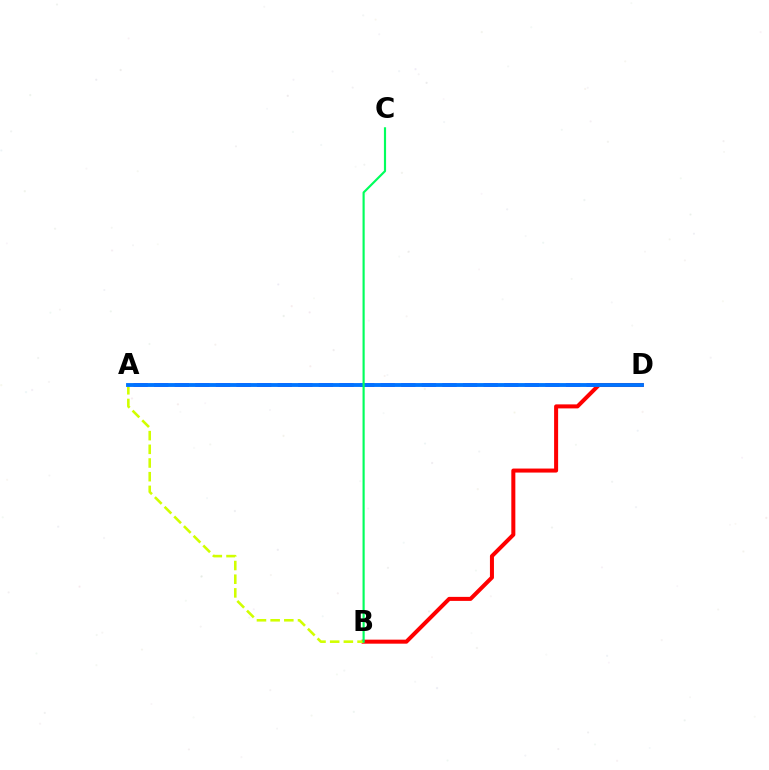{('A', 'D'): [{'color': '#b900ff', 'line_style': 'dashed', 'thickness': 2.8}, {'color': '#0074ff', 'line_style': 'solid', 'thickness': 2.77}], ('B', 'D'): [{'color': '#ff0000', 'line_style': 'solid', 'thickness': 2.9}], ('A', 'B'): [{'color': '#d1ff00', 'line_style': 'dashed', 'thickness': 1.86}], ('B', 'C'): [{'color': '#00ff5c', 'line_style': 'solid', 'thickness': 1.56}]}